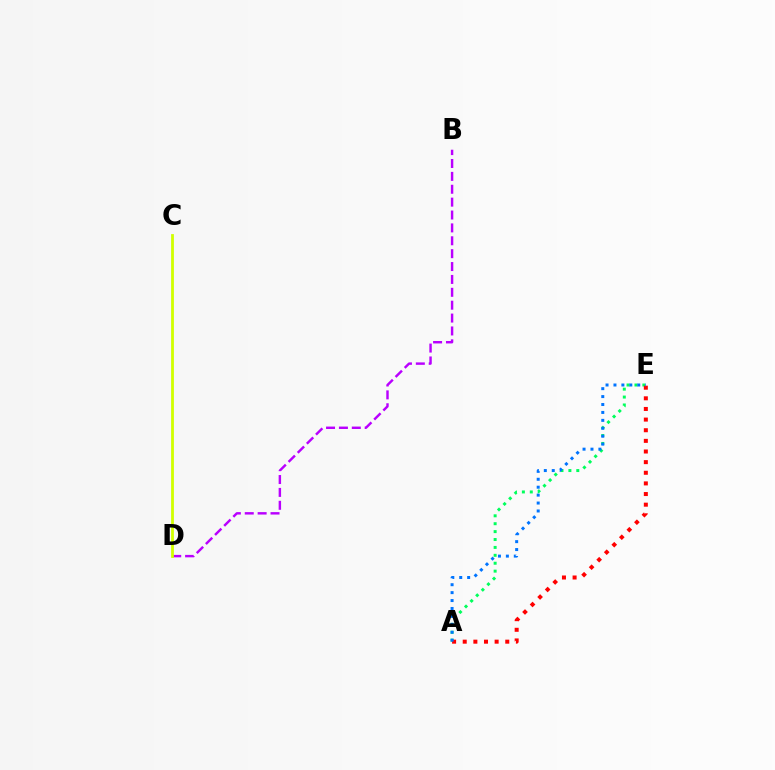{('B', 'D'): [{'color': '#b900ff', 'line_style': 'dashed', 'thickness': 1.75}], ('A', 'E'): [{'color': '#00ff5c', 'line_style': 'dotted', 'thickness': 2.15}, {'color': '#ff0000', 'line_style': 'dotted', 'thickness': 2.89}, {'color': '#0074ff', 'line_style': 'dotted', 'thickness': 2.15}], ('C', 'D'): [{'color': '#d1ff00', 'line_style': 'solid', 'thickness': 2.01}]}